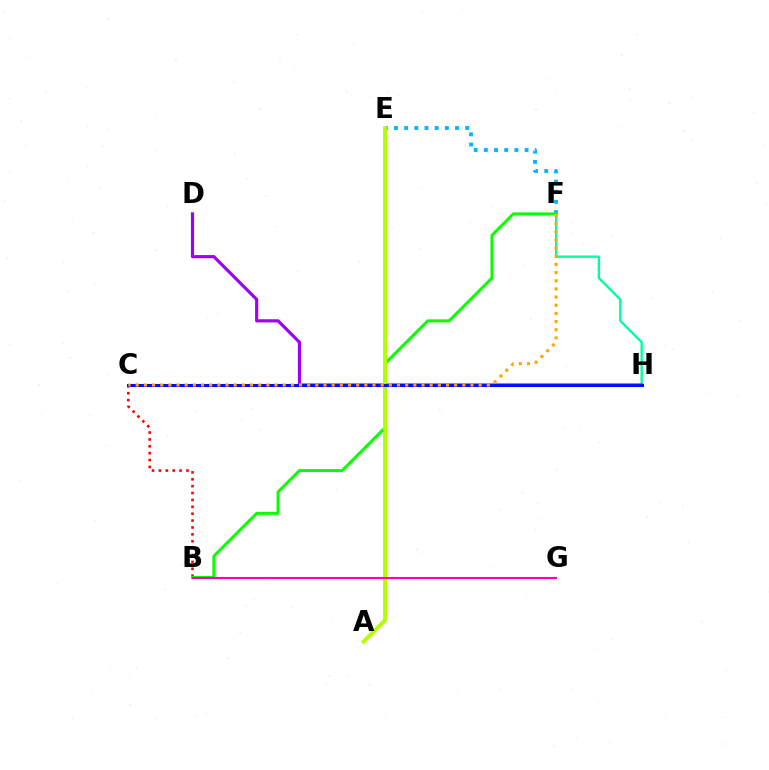{('E', 'F'): [{'color': '#00b5ff', 'line_style': 'dotted', 'thickness': 2.76}], ('F', 'H'): [{'color': '#00ff9d', 'line_style': 'solid', 'thickness': 1.7}], ('B', 'C'): [{'color': '#ff0000', 'line_style': 'dotted', 'thickness': 1.87}], ('D', 'H'): [{'color': '#9b00ff', 'line_style': 'solid', 'thickness': 2.28}], ('B', 'F'): [{'color': '#08ff00', 'line_style': 'solid', 'thickness': 2.15}], ('A', 'E'): [{'color': '#b3ff00', 'line_style': 'solid', 'thickness': 2.81}], ('B', 'G'): [{'color': '#ff00bd', 'line_style': 'solid', 'thickness': 1.52}], ('C', 'H'): [{'color': '#0010ff', 'line_style': 'solid', 'thickness': 2.22}], ('C', 'F'): [{'color': '#ffa500', 'line_style': 'dotted', 'thickness': 2.22}]}